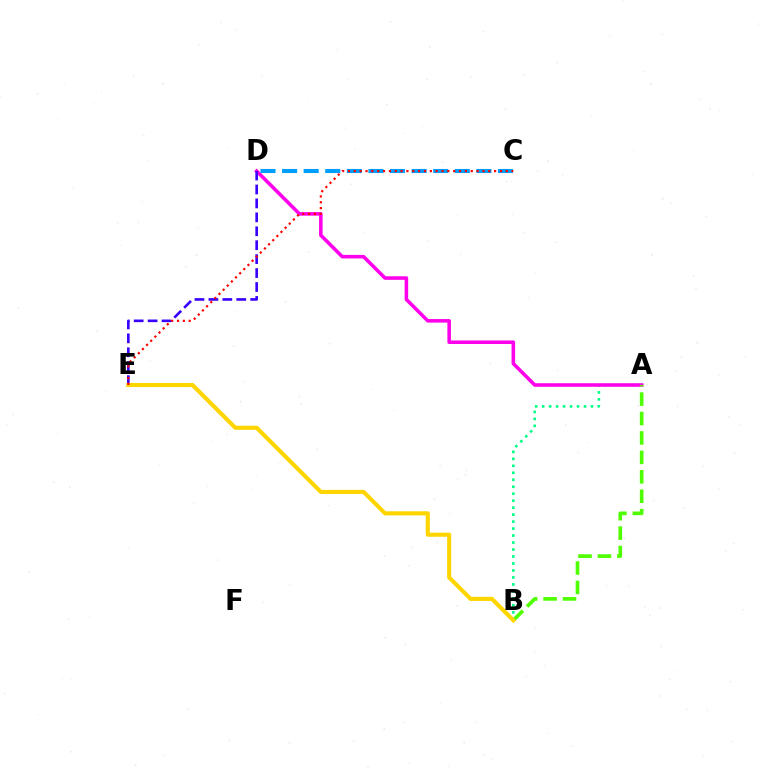{('A', 'B'): [{'color': '#00ff86', 'line_style': 'dotted', 'thickness': 1.9}, {'color': '#4fff00', 'line_style': 'dashed', 'thickness': 2.64}], ('A', 'D'): [{'color': '#ff00ed', 'line_style': 'solid', 'thickness': 2.56}], ('D', 'E'): [{'color': '#3700ff', 'line_style': 'dashed', 'thickness': 1.89}], ('C', 'D'): [{'color': '#009eff', 'line_style': 'dashed', 'thickness': 2.93}], ('B', 'E'): [{'color': '#ffd500', 'line_style': 'solid', 'thickness': 2.96}], ('C', 'E'): [{'color': '#ff0000', 'line_style': 'dotted', 'thickness': 1.59}]}